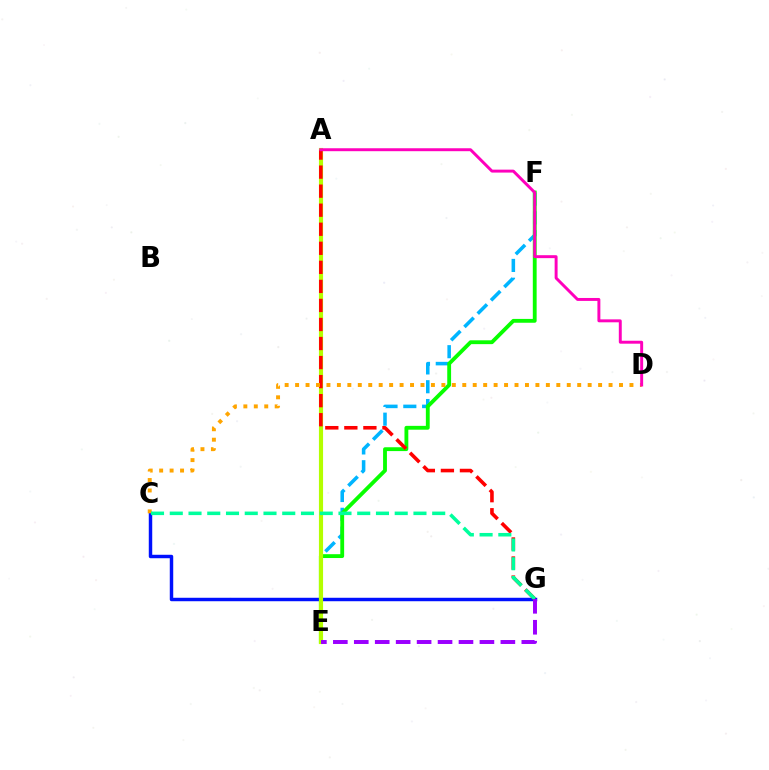{('C', 'G'): [{'color': '#0010ff', 'line_style': 'solid', 'thickness': 2.49}, {'color': '#00ff9d', 'line_style': 'dashed', 'thickness': 2.55}], ('E', 'F'): [{'color': '#00b5ff', 'line_style': 'dashed', 'thickness': 2.55}, {'color': '#08ff00', 'line_style': 'solid', 'thickness': 2.76}], ('A', 'E'): [{'color': '#b3ff00', 'line_style': 'solid', 'thickness': 2.98}], ('A', 'G'): [{'color': '#ff0000', 'line_style': 'dashed', 'thickness': 2.59}], ('C', 'D'): [{'color': '#ffa500', 'line_style': 'dotted', 'thickness': 2.84}], ('E', 'G'): [{'color': '#9b00ff', 'line_style': 'dashed', 'thickness': 2.84}], ('A', 'D'): [{'color': '#ff00bd', 'line_style': 'solid', 'thickness': 2.12}]}